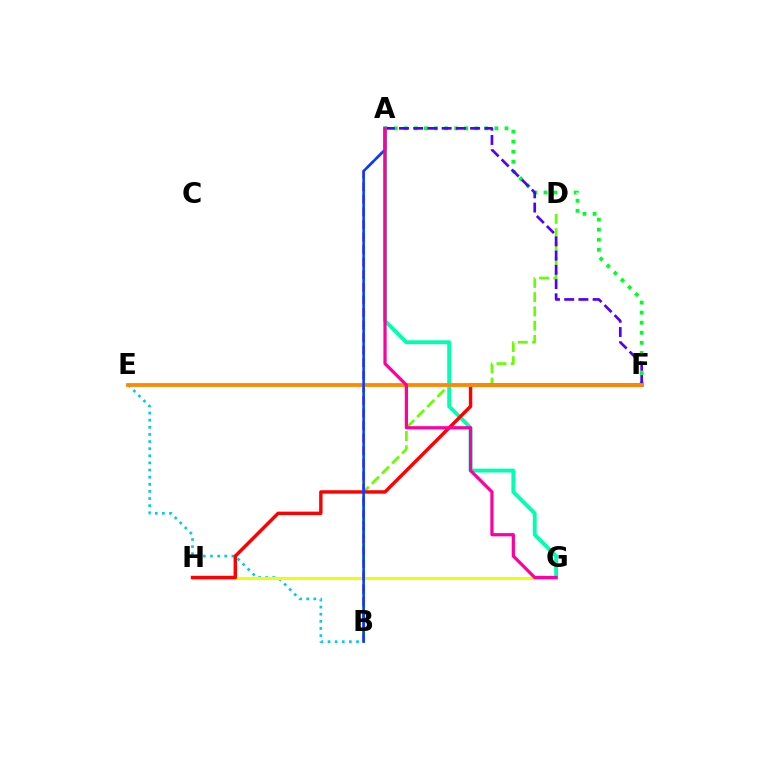{('B', 'D'): [{'color': '#66ff00', 'line_style': 'dashed', 'thickness': 1.93}], ('A', 'F'): [{'color': '#00ff27', 'line_style': 'dotted', 'thickness': 2.74}, {'color': '#4f00ff', 'line_style': 'dashed', 'thickness': 1.93}], ('B', 'E'): [{'color': '#00c7ff', 'line_style': 'dotted', 'thickness': 1.93}], ('A', 'G'): [{'color': '#00ffaf', 'line_style': 'solid', 'thickness': 2.79}, {'color': '#ff00a0', 'line_style': 'solid', 'thickness': 2.32}], ('G', 'H'): [{'color': '#eeff00', 'line_style': 'solid', 'thickness': 2.18}], ('F', 'H'): [{'color': '#ff0000', 'line_style': 'solid', 'thickness': 2.46}], ('A', 'B'): [{'color': '#d600ff', 'line_style': 'dashed', 'thickness': 1.71}, {'color': '#003fff', 'line_style': 'solid', 'thickness': 1.84}], ('E', 'F'): [{'color': '#ff8800', 'line_style': 'solid', 'thickness': 2.73}]}